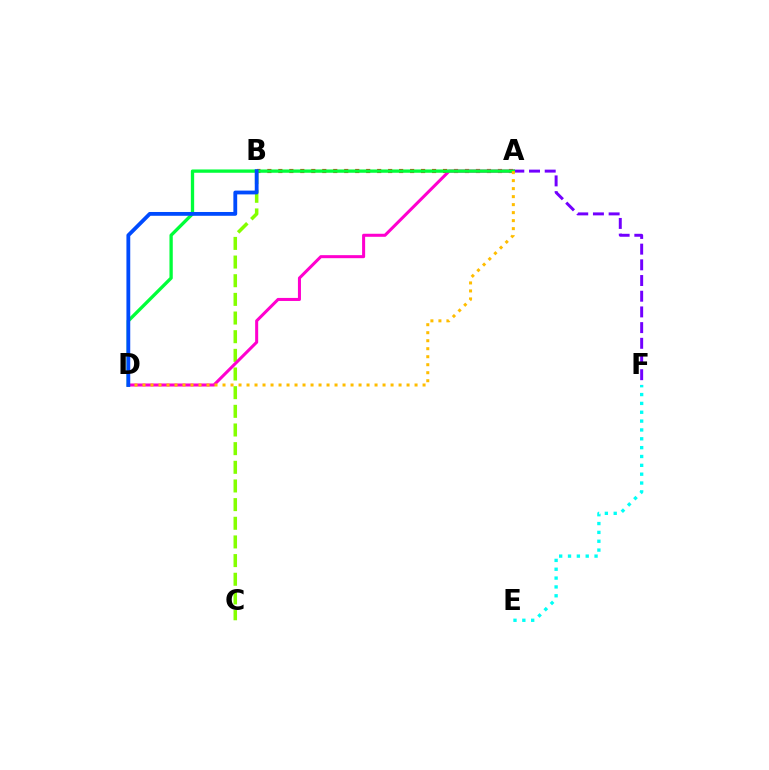{('A', 'B'): [{'color': '#ff0000', 'line_style': 'dotted', 'thickness': 2.98}], ('B', 'C'): [{'color': '#84ff00', 'line_style': 'dashed', 'thickness': 2.53}], ('A', 'F'): [{'color': '#7200ff', 'line_style': 'dashed', 'thickness': 2.13}], ('A', 'D'): [{'color': '#ff00cf', 'line_style': 'solid', 'thickness': 2.19}, {'color': '#00ff39', 'line_style': 'solid', 'thickness': 2.38}, {'color': '#ffbd00', 'line_style': 'dotted', 'thickness': 2.17}], ('E', 'F'): [{'color': '#00fff6', 'line_style': 'dotted', 'thickness': 2.4}], ('B', 'D'): [{'color': '#004bff', 'line_style': 'solid', 'thickness': 2.74}]}